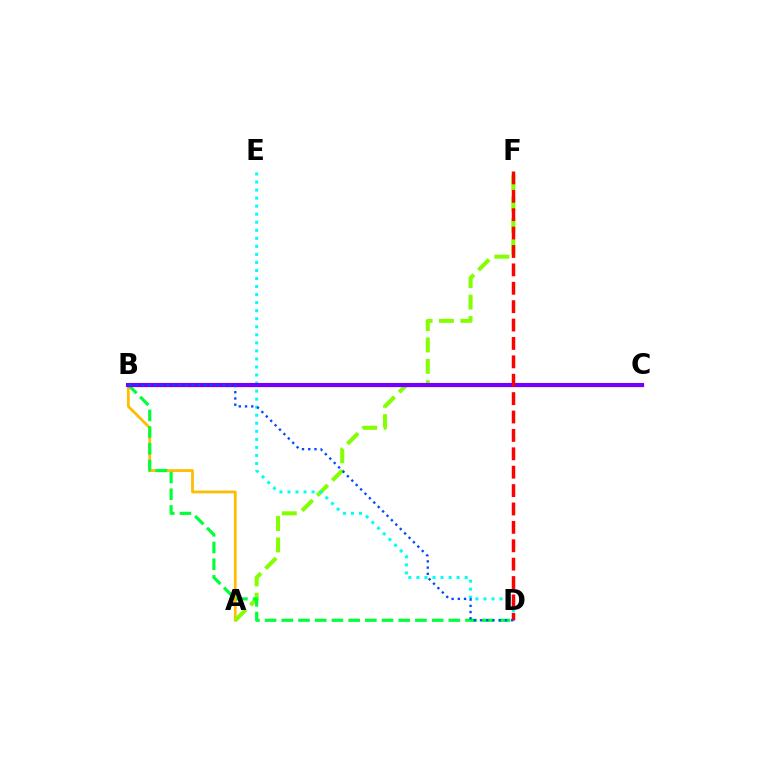{('A', 'B'): [{'color': '#ffbd00', 'line_style': 'solid', 'thickness': 2.0}], ('A', 'F'): [{'color': '#84ff00', 'line_style': 'dashed', 'thickness': 2.91}], ('B', 'D'): [{'color': '#00ff39', 'line_style': 'dashed', 'thickness': 2.27}, {'color': '#004bff', 'line_style': 'dotted', 'thickness': 1.69}], ('D', 'E'): [{'color': '#00fff6', 'line_style': 'dotted', 'thickness': 2.18}], ('B', 'C'): [{'color': '#ff00cf', 'line_style': 'solid', 'thickness': 2.31}, {'color': '#7200ff', 'line_style': 'solid', 'thickness': 2.95}], ('D', 'F'): [{'color': '#ff0000', 'line_style': 'dashed', 'thickness': 2.5}]}